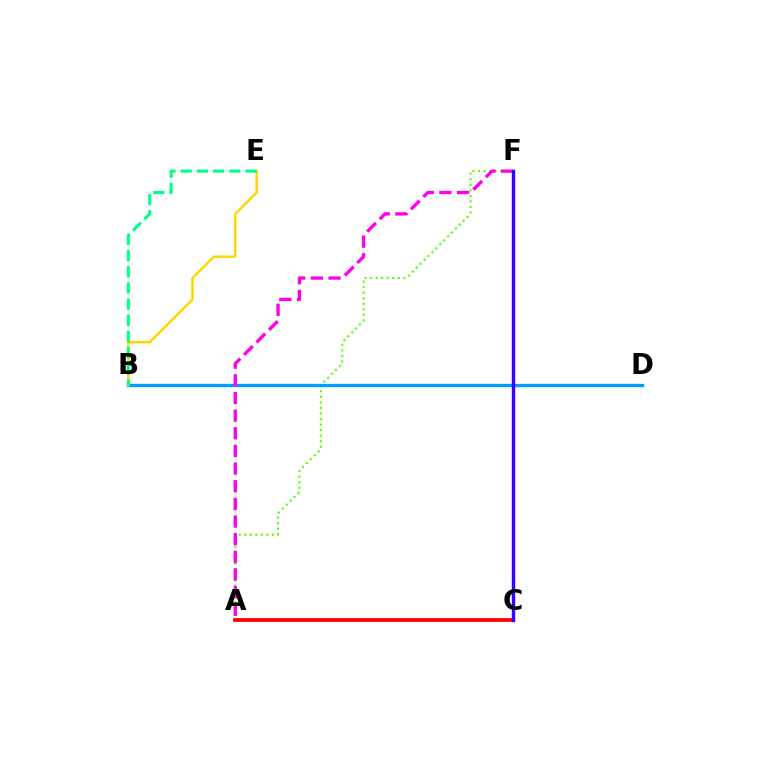{('A', 'F'): [{'color': '#4fff00', 'line_style': 'dotted', 'thickness': 1.51}, {'color': '#ff00ed', 'line_style': 'dashed', 'thickness': 2.4}], ('B', 'D'): [{'color': '#009eff', 'line_style': 'solid', 'thickness': 2.4}], ('B', 'E'): [{'color': '#ffd500', 'line_style': 'solid', 'thickness': 1.75}, {'color': '#00ff86', 'line_style': 'dashed', 'thickness': 2.2}], ('A', 'C'): [{'color': '#ff0000', 'line_style': 'solid', 'thickness': 2.69}], ('C', 'F'): [{'color': '#3700ff', 'line_style': 'solid', 'thickness': 2.43}]}